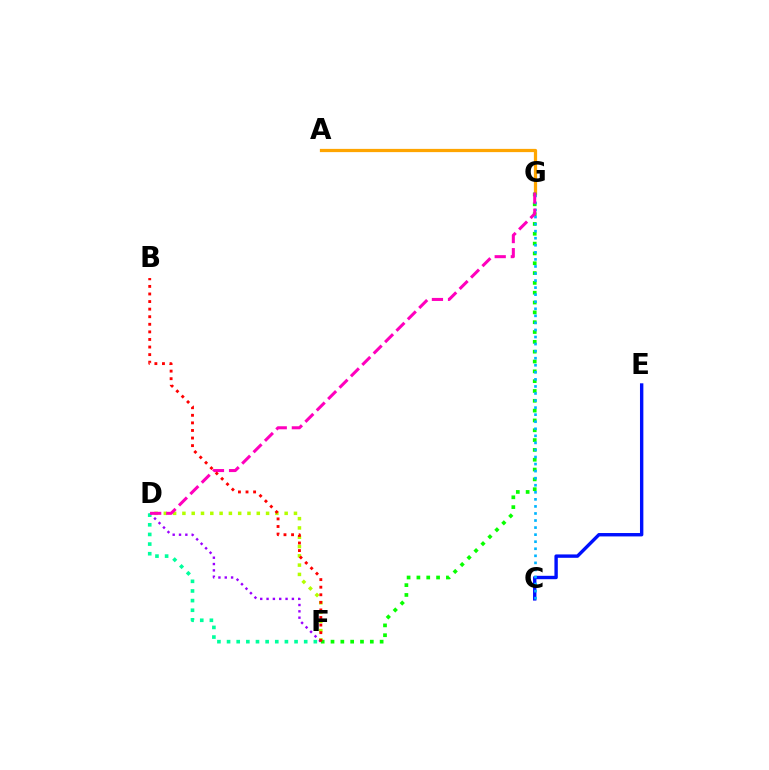{('A', 'G'): [{'color': '#ffa500', 'line_style': 'solid', 'thickness': 2.33}], ('C', 'E'): [{'color': '#0010ff', 'line_style': 'solid', 'thickness': 2.44}], ('D', 'F'): [{'color': '#b3ff00', 'line_style': 'dotted', 'thickness': 2.53}, {'color': '#9b00ff', 'line_style': 'dotted', 'thickness': 1.72}, {'color': '#00ff9d', 'line_style': 'dotted', 'thickness': 2.62}], ('F', 'G'): [{'color': '#08ff00', 'line_style': 'dotted', 'thickness': 2.67}], ('C', 'G'): [{'color': '#00b5ff', 'line_style': 'dotted', 'thickness': 1.92}], ('D', 'G'): [{'color': '#ff00bd', 'line_style': 'dashed', 'thickness': 2.19}], ('B', 'F'): [{'color': '#ff0000', 'line_style': 'dotted', 'thickness': 2.06}]}